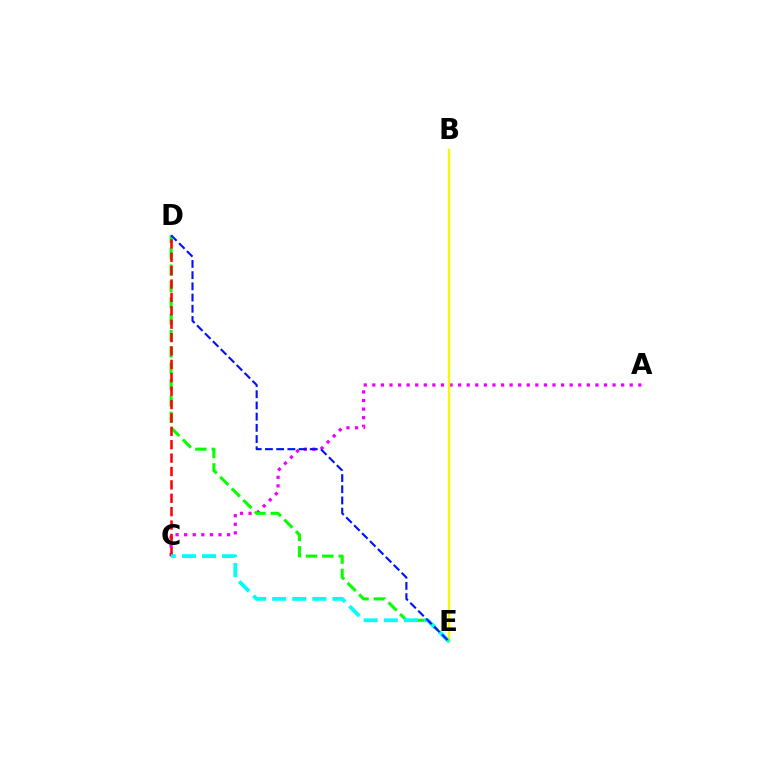{('A', 'C'): [{'color': '#ee00ff', 'line_style': 'dotted', 'thickness': 2.33}], ('B', 'E'): [{'color': '#fcf500', 'line_style': 'solid', 'thickness': 1.69}], ('D', 'E'): [{'color': '#08ff00', 'line_style': 'dashed', 'thickness': 2.22}, {'color': '#0010ff', 'line_style': 'dashed', 'thickness': 1.52}], ('C', 'D'): [{'color': '#ff0000', 'line_style': 'dashed', 'thickness': 1.82}], ('C', 'E'): [{'color': '#00fff6', 'line_style': 'dashed', 'thickness': 2.73}]}